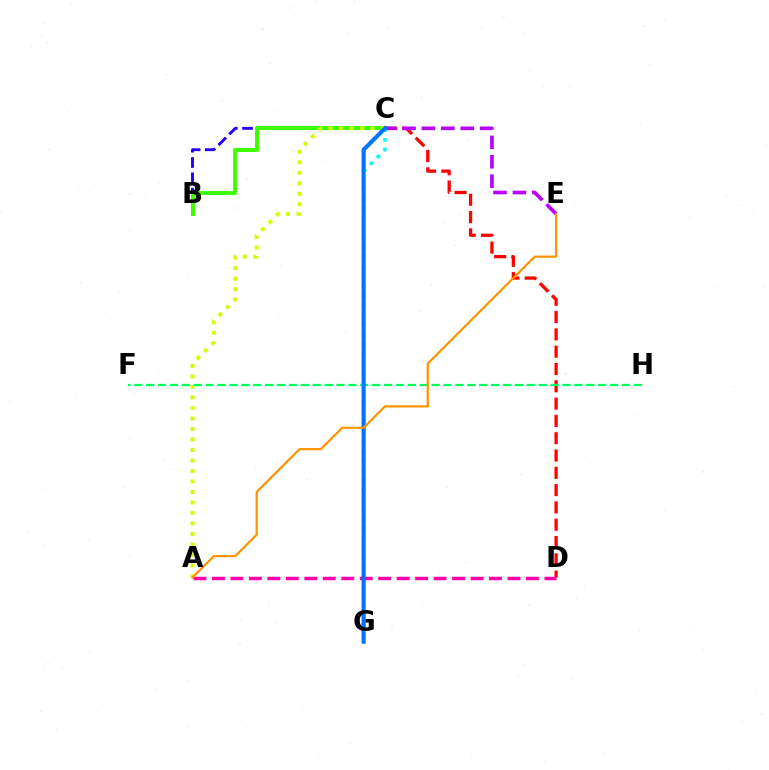{('B', 'C'): [{'color': '#2500ff', 'line_style': 'dashed', 'thickness': 2.08}, {'color': '#3dff00', 'line_style': 'solid', 'thickness': 2.82}], ('C', 'G'): [{'color': '#00fff6', 'line_style': 'dotted', 'thickness': 2.64}, {'color': '#0074ff', 'line_style': 'solid', 'thickness': 2.95}], ('C', 'D'): [{'color': '#ff0000', 'line_style': 'dashed', 'thickness': 2.35}], ('A', 'D'): [{'color': '#ff00ac', 'line_style': 'dashed', 'thickness': 2.51}], ('A', 'C'): [{'color': '#d1ff00', 'line_style': 'dotted', 'thickness': 2.85}], ('C', 'E'): [{'color': '#b900ff', 'line_style': 'dashed', 'thickness': 2.63}], ('F', 'H'): [{'color': '#00ff5c', 'line_style': 'dashed', 'thickness': 1.62}], ('A', 'E'): [{'color': '#ff9400', 'line_style': 'solid', 'thickness': 1.6}]}